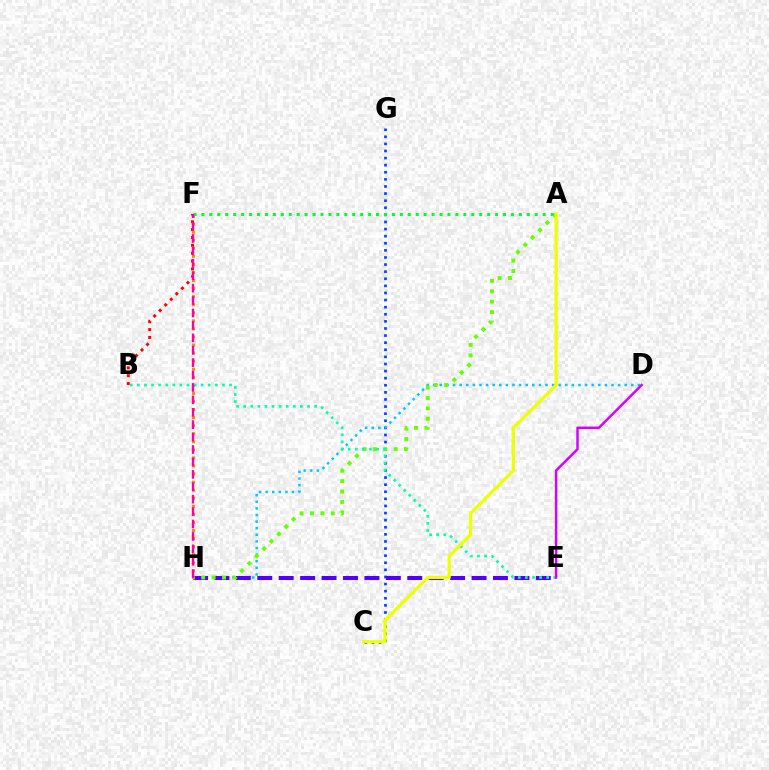{('C', 'G'): [{'color': '#003fff', 'line_style': 'dotted', 'thickness': 1.93}], ('D', 'H'): [{'color': '#00c7ff', 'line_style': 'dotted', 'thickness': 1.79}], ('E', 'H'): [{'color': '#4f00ff', 'line_style': 'dashed', 'thickness': 2.91}], ('B', 'F'): [{'color': '#ff0000', 'line_style': 'dotted', 'thickness': 2.13}], ('A', 'H'): [{'color': '#66ff00', 'line_style': 'dotted', 'thickness': 2.83}], ('F', 'H'): [{'color': '#ff8800', 'line_style': 'dotted', 'thickness': 2.19}, {'color': '#ff00a0', 'line_style': 'dashed', 'thickness': 1.69}], ('A', 'F'): [{'color': '#00ff27', 'line_style': 'dotted', 'thickness': 2.16}], ('B', 'E'): [{'color': '#00ffaf', 'line_style': 'dotted', 'thickness': 1.93}], ('A', 'C'): [{'color': '#eeff00', 'line_style': 'solid', 'thickness': 2.33}], ('D', 'E'): [{'color': '#d600ff', 'line_style': 'solid', 'thickness': 1.77}]}